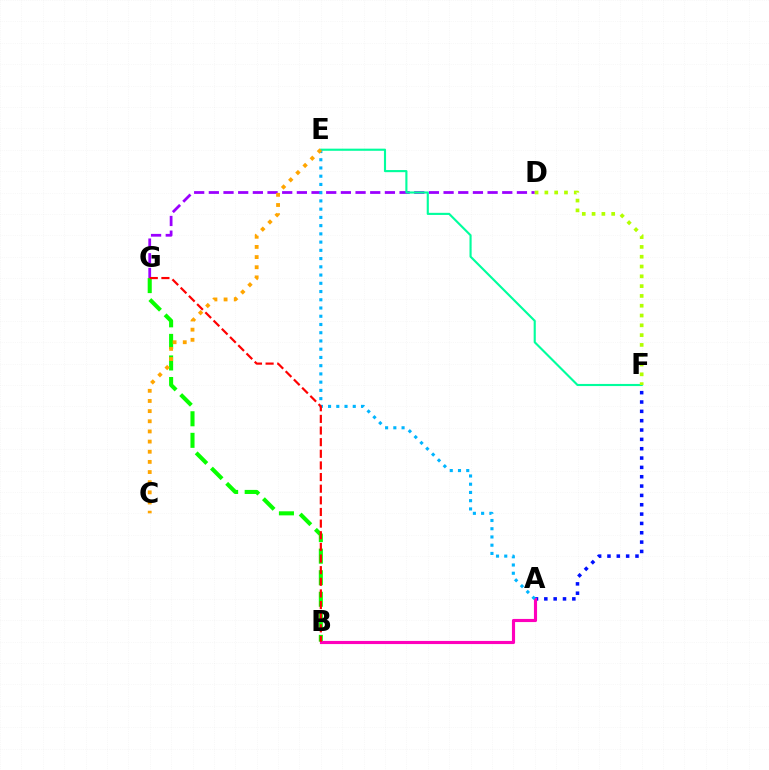{('A', 'F'): [{'color': '#0010ff', 'line_style': 'dotted', 'thickness': 2.54}], ('B', 'G'): [{'color': '#08ff00', 'line_style': 'dashed', 'thickness': 2.93}, {'color': '#ff0000', 'line_style': 'dashed', 'thickness': 1.58}], ('A', 'B'): [{'color': '#ff00bd', 'line_style': 'solid', 'thickness': 2.26}], ('D', 'G'): [{'color': '#9b00ff', 'line_style': 'dashed', 'thickness': 1.99}], ('E', 'F'): [{'color': '#00ff9d', 'line_style': 'solid', 'thickness': 1.53}], ('D', 'F'): [{'color': '#b3ff00', 'line_style': 'dotted', 'thickness': 2.66}], ('A', 'E'): [{'color': '#00b5ff', 'line_style': 'dotted', 'thickness': 2.24}], ('C', 'E'): [{'color': '#ffa500', 'line_style': 'dotted', 'thickness': 2.76}]}